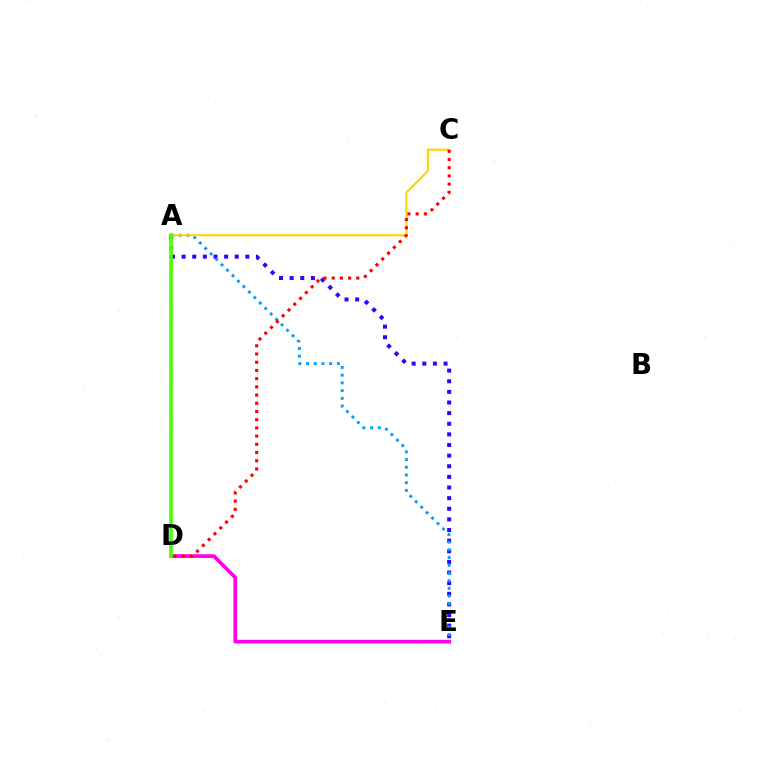{('A', 'E'): [{'color': '#3700ff', 'line_style': 'dotted', 'thickness': 2.89}, {'color': '#009eff', 'line_style': 'dotted', 'thickness': 2.1}], ('A', 'D'): [{'color': '#00ff86', 'line_style': 'dashed', 'thickness': 1.75}, {'color': '#4fff00', 'line_style': 'solid', 'thickness': 2.6}], ('D', 'E'): [{'color': '#ff00ed', 'line_style': 'solid', 'thickness': 2.64}], ('A', 'C'): [{'color': '#ffd500', 'line_style': 'solid', 'thickness': 1.54}], ('C', 'D'): [{'color': '#ff0000', 'line_style': 'dotted', 'thickness': 2.23}]}